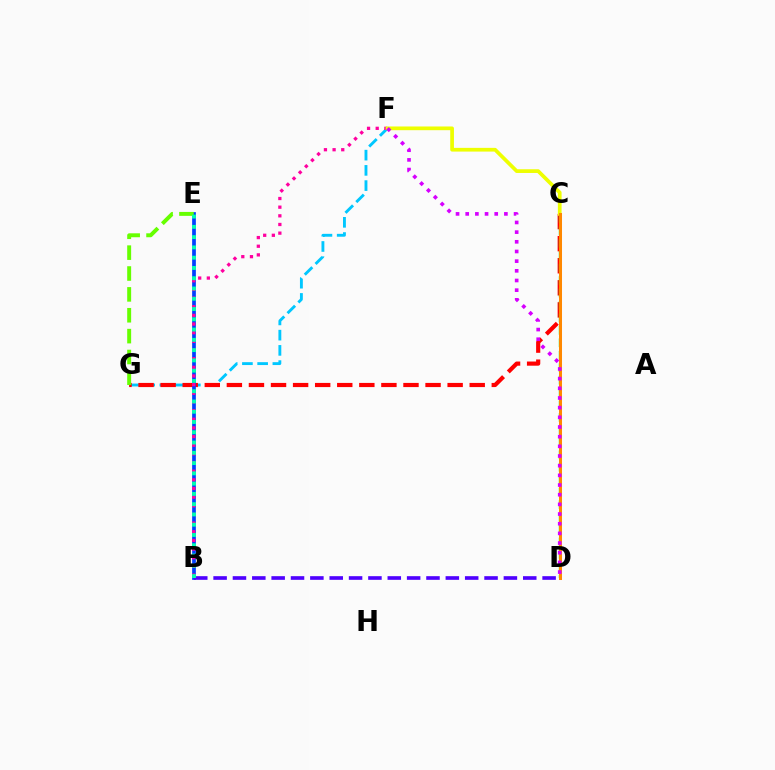{('F', 'G'): [{'color': '#00c7ff', 'line_style': 'dashed', 'thickness': 2.07}], ('C', 'G'): [{'color': '#ff0000', 'line_style': 'dashed', 'thickness': 3.0}], ('B', 'E'): [{'color': '#003fff', 'line_style': 'solid', 'thickness': 2.68}, {'color': '#00ffaf', 'line_style': 'dotted', 'thickness': 2.79}], ('E', 'G'): [{'color': '#66ff00', 'line_style': 'dashed', 'thickness': 2.84}], ('B', 'F'): [{'color': '#ff00a0', 'line_style': 'dotted', 'thickness': 2.35}], ('C', 'D'): [{'color': '#00ff27', 'line_style': 'dashed', 'thickness': 1.69}, {'color': '#ff8800', 'line_style': 'solid', 'thickness': 2.18}], ('C', 'F'): [{'color': '#eeff00', 'line_style': 'solid', 'thickness': 2.68}], ('B', 'D'): [{'color': '#4f00ff', 'line_style': 'dashed', 'thickness': 2.63}], ('D', 'F'): [{'color': '#d600ff', 'line_style': 'dotted', 'thickness': 2.63}]}